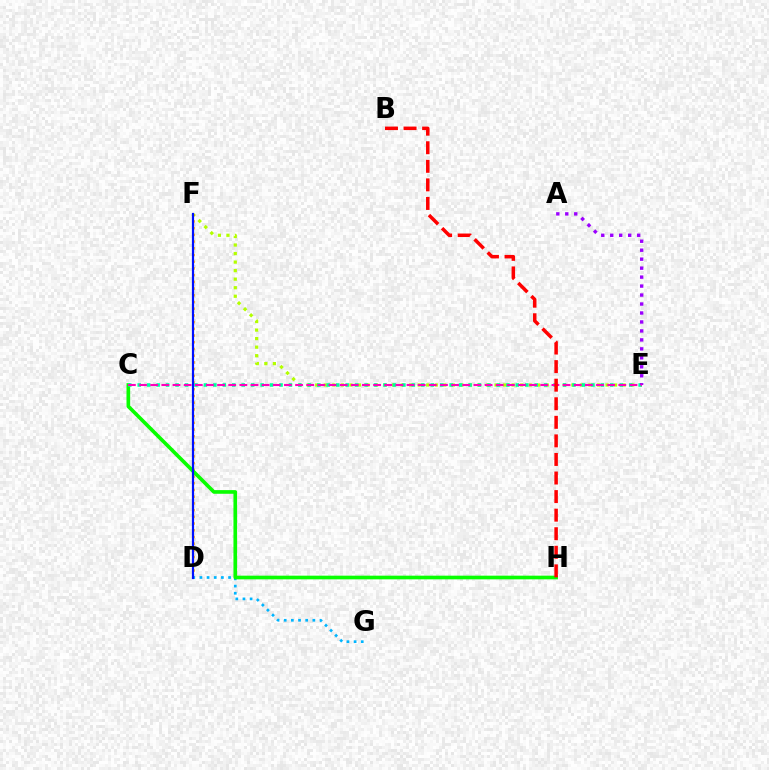{('E', 'F'): [{'color': '#b3ff00', 'line_style': 'dotted', 'thickness': 2.32}], ('D', 'F'): [{'color': '#ffa500', 'line_style': 'dotted', 'thickness': 1.82}, {'color': '#0010ff', 'line_style': 'solid', 'thickness': 1.58}], ('D', 'G'): [{'color': '#00b5ff', 'line_style': 'dotted', 'thickness': 1.95}], ('C', 'H'): [{'color': '#08ff00', 'line_style': 'solid', 'thickness': 2.63}], ('C', 'E'): [{'color': '#00ff9d', 'line_style': 'dotted', 'thickness': 2.57}, {'color': '#ff00bd', 'line_style': 'dashed', 'thickness': 1.51}], ('A', 'E'): [{'color': '#9b00ff', 'line_style': 'dotted', 'thickness': 2.44}], ('B', 'H'): [{'color': '#ff0000', 'line_style': 'dashed', 'thickness': 2.52}]}